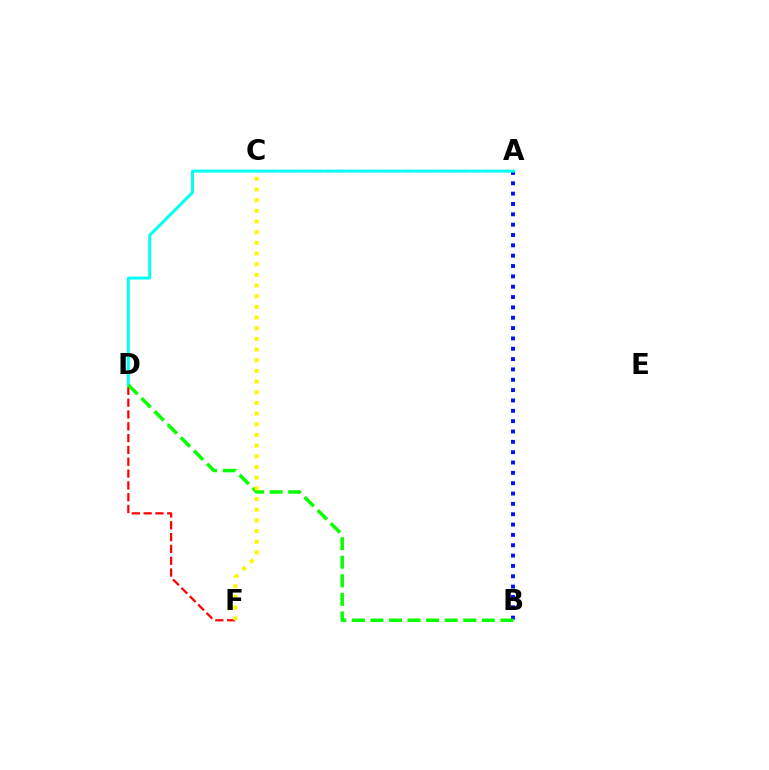{('D', 'F'): [{'color': '#ff0000', 'line_style': 'dashed', 'thickness': 1.61}], ('A', 'C'): [{'color': '#ee00ff', 'line_style': 'dashed', 'thickness': 1.54}], ('A', 'B'): [{'color': '#0010ff', 'line_style': 'dotted', 'thickness': 2.81}], ('A', 'D'): [{'color': '#00fff6', 'line_style': 'solid', 'thickness': 2.14}], ('B', 'D'): [{'color': '#08ff00', 'line_style': 'dashed', 'thickness': 2.52}], ('C', 'F'): [{'color': '#fcf500', 'line_style': 'dotted', 'thickness': 2.9}]}